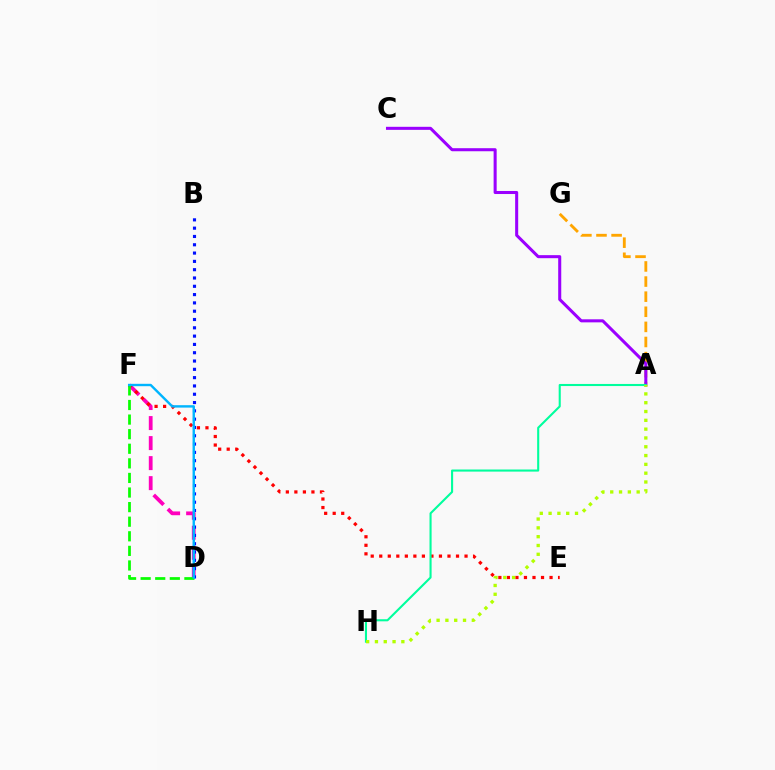{('D', 'F'): [{'color': '#ff00bd', 'line_style': 'dashed', 'thickness': 2.72}, {'color': '#08ff00', 'line_style': 'dashed', 'thickness': 1.98}, {'color': '#00b5ff', 'line_style': 'solid', 'thickness': 1.73}], ('E', 'F'): [{'color': '#ff0000', 'line_style': 'dotted', 'thickness': 2.32}], ('B', 'D'): [{'color': '#0010ff', 'line_style': 'dotted', 'thickness': 2.26}], ('A', 'G'): [{'color': '#ffa500', 'line_style': 'dashed', 'thickness': 2.05}], ('A', 'C'): [{'color': '#9b00ff', 'line_style': 'solid', 'thickness': 2.19}], ('A', 'H'): [{'color': '#00ff9d', 'line_style': 'solid', 'thickness': 1.51}, {'color': '#b3ff00', 'line_style': 'dotted', 'thickness': 2.39}]}